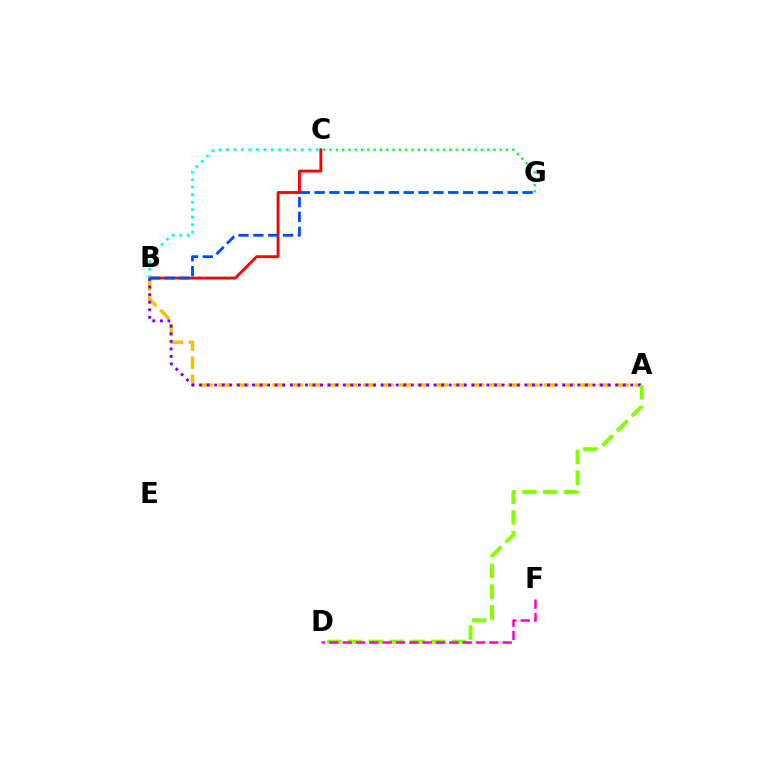{('B', 'C'): [{'color': '#ff0000', 'line_style': 'solid', 'thickness': 2.05}, {'color': '#00fff6', 'line_style': 'dotted', 'thickness': 2.03}], ('C', 'G'): [{'color': '#00ff39', 'line_style': 'dotted', 'thickness': 1.71}], ('A', 'B'): [{'color': '#ffbd00', 'line_style': 'dashed', 'thickness': 2.46}, {'color': '#7200ff', 'line_style': 'dotted', 'thickness': 2.06}], ('A', 'D'): [{'color': '#84ff00', 'line_style': 'dashed', 'thickness': 2.82}], ('B', 'G'): [{'color': '#004bff', 'line_style': 'dashed', 'thickness': 2.02}], ('D', 'F'): [{'color': '#ff00cf', 'line_style': 'dashed', 'thickness': 1.81}]}